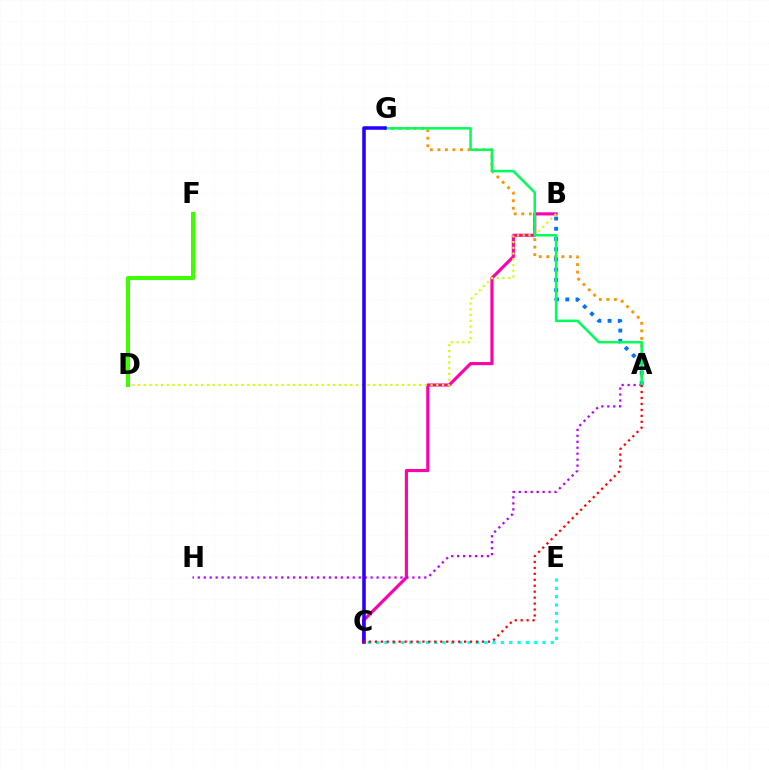{('B', 'C'): [{'color': '#ff00ac', 'line_style': 'solid', 'thickness': 2.25}], ('A', 'G'): [{'color': '#ff9400', 'line_style': 'dotted', 'thickness': 2.05}, {'color': '#00ff5c', 'line_style': 'solid', 'thickness': 1.82}], ('A', 'B'): [{'color': '#0074ff', 'line_style': 'dotted', 'thickness': 2.78}], ('B', 'D'): [{'color': '#d1ff00', 'line_style': 'dotted', 'thickness': 1.56}], ('C', 'E'): [{'color': '#00fff6', 'line_style': 'dotted', 'thickness': 2.26}], ('A', 'H'): [{'color': '#b900ff', 'line_style': 'dotted', 'thickness': 1.62}], ('D', 'F'): [{'color': '#3dff00', 'line_style': 'solid', 'thickness': 2.88}], ('C', 'G'): [{'color': '#2500ff', 'line_style': 'solid', 'thickness': 2.55}], ('A', 'C'): [{'color': '#ff0000', 'line_style': 'dotted', 'thickness': 1.62}]}